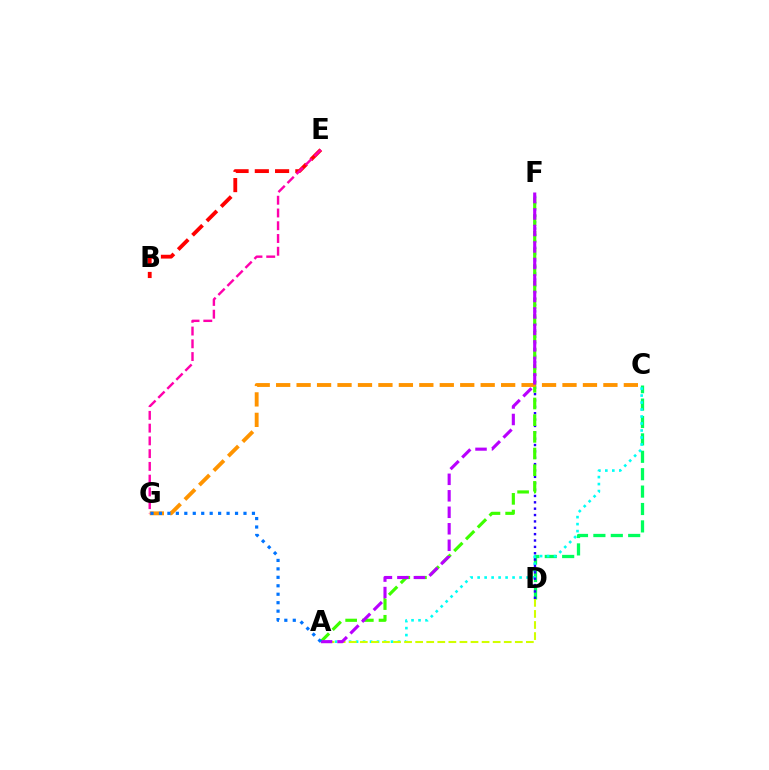{('C', 'D'): [{'color': '#00ff5c', 'line_style': 'dashed', 'thickness': 2.36}], ('A', 'C'): [{'color': '#00fff6', 'line_style': 'dotted', 'thickness': 1.9}], ('B', 'E'): [{'color': '#ff0000', 'line_style': 'dashed', 'thickness': 2.75}], ('D', 'F'): [{'color': '#2500ff', 'line_style': 'dotted', 'thickness': 1.73}], ('A', 'F'): [{'color': '#3dff00', 'line_style': 'dashed', 'thickness': 2.27}, {'color': '#b900ff', 'line_style': 'dashed', 'thickness': 2.24}], ('A', 'D'): [{'color': '#d1ff00', 'line_style': 'dashed', 'thickness': 1.5}], ('C', 'G'): [{'color': '#ff9400', 'line_style': 'dashed', 'thickness': 2.78}], ('A', 'G'): [{'color': '#0074ff', 'line_style': 'dotted', 'thickness': 2.3}], ('E', 'G'): [{'color': '#ff00ac', 'line_style': 'dashed', 'thickness': 1.73}]}